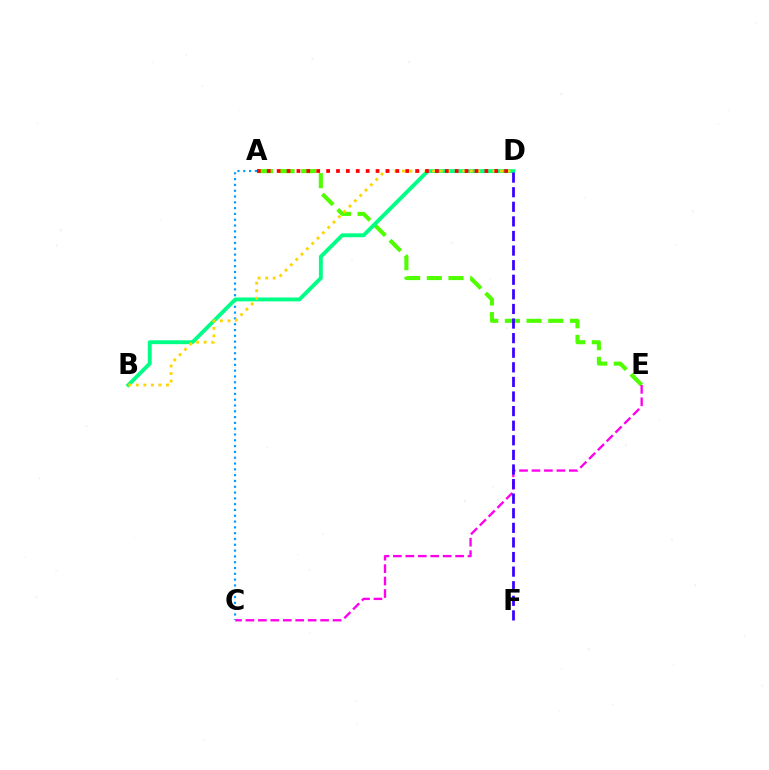{('A', 'E'): [{'color': '#4fff00', 'line_style': 'dashed', 'thickness': 2.94}], ('C', 'E'): [{'color': '#ff00ed', 'line_style': 'dashed', 'thickness': 1.69}], ('A', 'C'): [{'color': '#009eff', 'line_style': 'dotted', 'thickness': 1.58}], ('B', 'D'): [{'color': '#00ff86', 'line_style': 'solid', 'thickness': 2.8}, {'color': '#ffd500', 'line_style': 'dotted', 'thickness': 2.05}], ('A', 'D'): [{'color': '#ff0000', 'line_style': 'dotted', 'thickness': 2.69}], ('D', 'F'): [{'color': '#3700ff', 'line_style': 'dashed', 'thickness': 1.98}]}